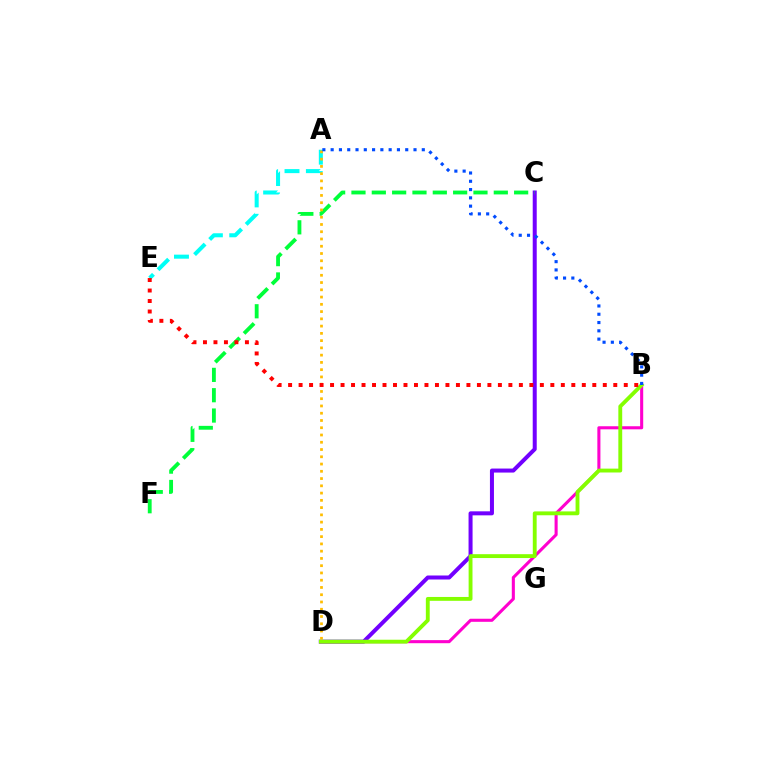{('C', 'D'): [{'color': '#7200ff', 'line_style': 'solid', 'thickness': 2.89}], ('C', 'F'): [{'color': '#00ff39', 'line_style': 'dashed', 'thickness': 2.76}], ('B', 'D'): [{'color': '#ff00cf', 'line_style': 'solid', 'thickness': 2.21}, {'color': '#84ff00', 'line_style': 'solid', 'thickness': 2.78}], ('A', 'E'): [{'color': '#00fff6', 'line_style': 'dashed', 'thickness': 2.9}], ('A', 'D'): [{'color': '#ffbd00', 'line_style': 'dotted', 'thickness': 1.97}], ('A', 'B'): [{'color': '#004bff', 'line_style': 'dotted', 'thickness': 2.25}], ('B', 'E'): [{'color': '#ff0000', 'line_style': 'dotted', 'thickness': 2.85}]}